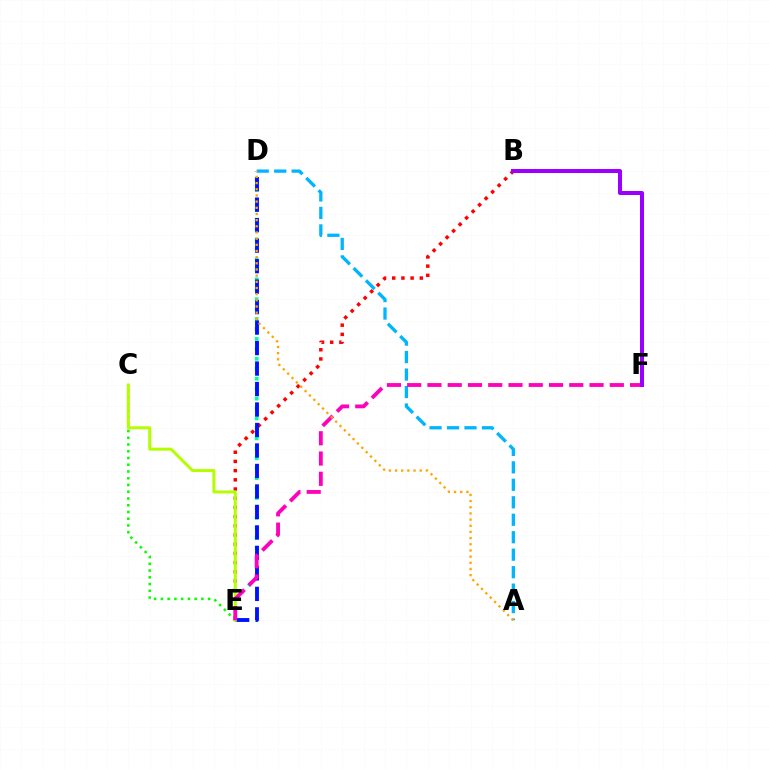{('D', 'E'): [{'color': '#00ff9d', 'line_style': 'dotted', 'thickness': 2.7}, {'color': '#0010ff', 'line_style': 'dashed', 'thickness': 2.78}], ('B', 'E'): [{'color': '#ff0000', 'line_style': 'dotted', 'thickness': 2.5}], ('C', 'E'): [{'color': '#08ff00', 'line_style': 'dotted', 'thickness': 1.83}, {'color': '#b3ff00', 'line_style': 'solid', 'thickness': 2.16}], ('A', 'D'): [{'color': '#00b5ff', 'line_style': 'dashed', 'thickness': 2.37}, {'color': '#ffa500', 'line_style': 'dotted', 'thickness': 1.68}], ('E', 'F'): [{'color': '#ff00bd', 'line_style': 'dashed', 'thickness': 2.75}], ('B', 'F'): [{'color': '#9b00ff', 'line_style': 'solid', 'thickness': 2.89}]}